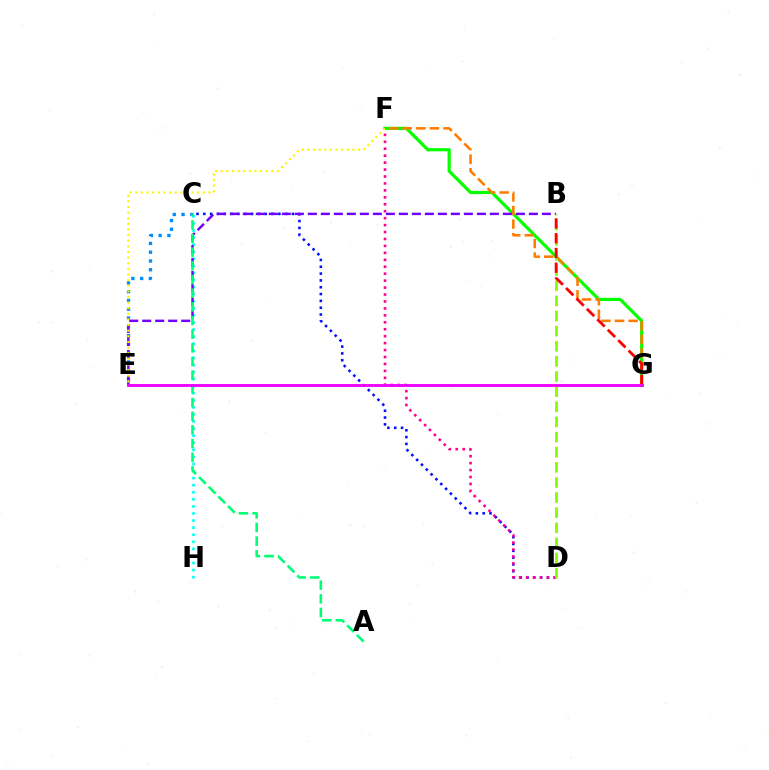{('C', 'H'): [{'color': '#00fff6', 'line_style': 'dotted', 'thickness': 1.92}], ('F', 'G'): [{'color': '#08ff00', 'line_style': 'solid', 'thickness': 2.31}, {'color': '#ff7c00', 'line_style': 'dashed', 'thickness': 1.85}], ('C', 'D'): [{'color': '#0010ff', 'line_style': 'dotted', 'thickness': 1.85}], ('C', 'E'): [{'color': '#008cff', 'line_style': 'dotted', 'thickness': 2.39}], ('D', 'F'): [{'color': '#ff0094', 'line_style': 'dotted', 'thickness': 1.89}], ('B', 'E'): [{'color': '#7200ff', 'line_style': 'dashed', 'thickness': 1.77}], ('B', 'D'): [{'color': '#84ff00', 'line_style': 'dashed', 'thickness': 2.06}], ('E', 'F'): [{'color': '#fcf500', 'line_style': 'dotted', 'thickness': 1.53}], ('B', 'G'): [{'color': '#ff0000', 'line_style': 'dashed', 'thickness': 2.0}], ('A', 'C'): [{'color': '#00ff74', 'line_style': 'dashed', 'thickness': 1.86}], ('E', 'G'): [{'color': '#ee00ff', 'line_style': 'solid', 'thickness': 2.05}]}